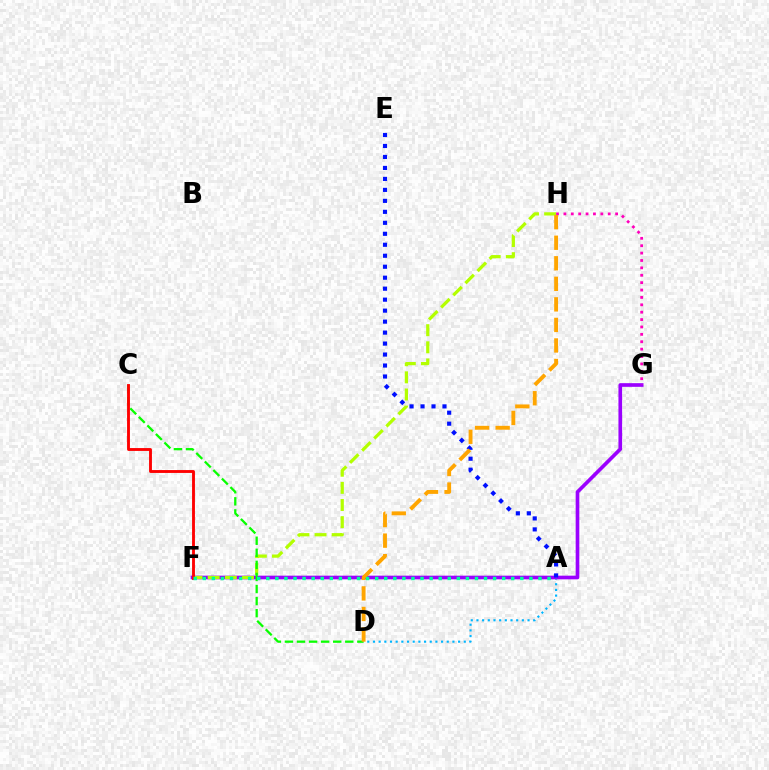{('A', 'D'): [{'color': '#00b5ff', 'line_style': 'dotted', 'thickness': 1.54}], ('F', 'G'): [{'color': '#9b00ff', 'line_style': 'solid', 'thickness': 2.64}], ('F', 'H'): [{'color': '#b3ff00', 'line_style': 'dashed', 'thickness': 2.33}], ('G', 'H'): [{'color': '#ff00bd', 'line_style': 'dotted', 'thickness': 2.01}], ('C', 'D'): [{'color': '#08ff00', 'line_style': 'dashed', 'thickness': 1.64}], ('C', 'F'): [{'color': '#ff0000', 'line_style': 'solid', 'thickness': 2.07}], ('A', 'E'): [{'color': '#0010ff', 'line_style': 'dotted', 'thickness': 2.98}], ('D', 'H'): [{'color': '#ffa500', 'line_style': 'dashed', 'thickness': 2.79}], ('A', 'F'): [{'color': '#00ff9d', 'line_style': 'dotted', 'thickness': 2.47}]}